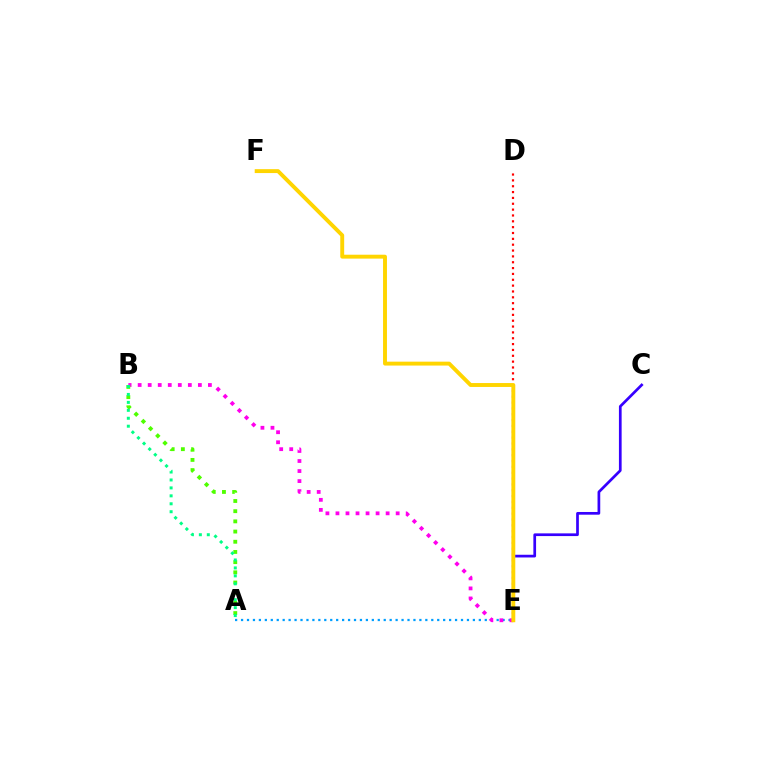{('A', 'E'): [{'color': '#009eff', 'line_style': 'dotted', 'thickness': 1.62}], ('D', 'E'): [{'color': '#ff0000', 'line_style': 'dotted', 'thickness': 1.59}], ('B', 'E'): [{'color': '#ff00ed', 'line_style': 'dotted', 'thickness': 2.73}], ('A', 'B'): [{'color': '#4fff00', 'line_style': 'dotted', 'thickness': 2.77}, {'color': '#00ff86', 'line_style': 'dotted', 'thickness': 2.16}], ('C', 'E'): [{'color': '#3700ff', 'line_style': 'solid', 'thickness': 1.95}], ('E', 'F'): [{'color': '#ffd500', 'line_style': 'solid', 'thickness': 2.81}]}